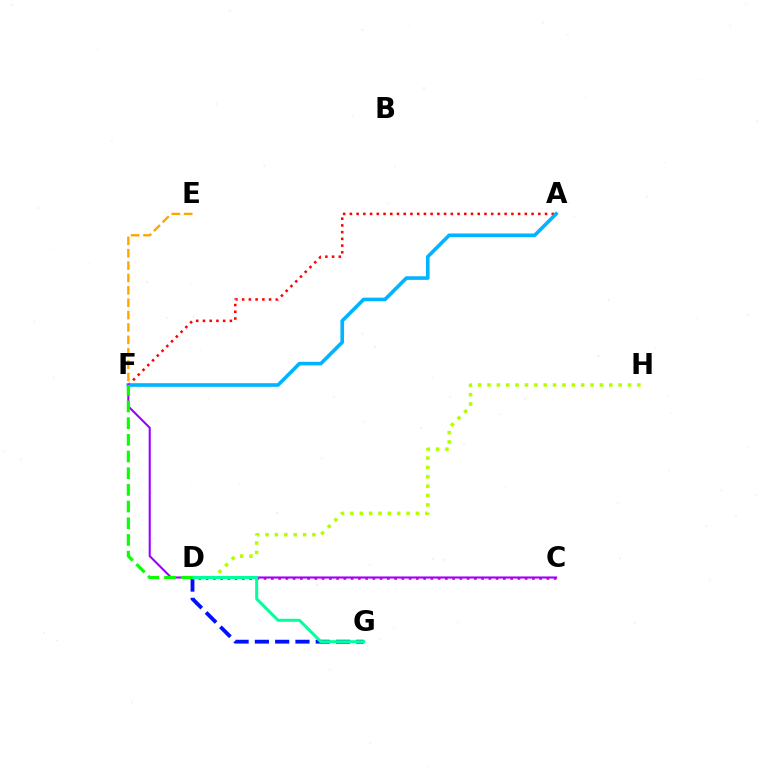{('A', 'F'): [{'color': '#ff0000', 'line_style': 'dotted', 'thickness': 1.83}, {'color': '#00b5ff', 'line_style': 'solid', 'thickness': 2.61}], ('D', 'G'): [{'color': '#0010ff', 'line_style': 'dashed', 'thickness': 2.76}, {'color': '#00ff9d', 'line_style': 'solid', 'thickness': 2.16}], ('C', 'D'): [{'color': '#ff00bd', 'line_style': 'dotted', 'thickness': 1.97}], ('C', 'F'): [{'color': '#9b00ff', 'line_style': 'solid', 'thickness': 1.5}], ('D', 'H'): [{'color': '#b3ff00', 'line_style': 'dotted', 'thickness': 2.55}], ('E', 'F'): [{'color': '#ffa500', 'line_style': 'dashed', 'thickness': 1.68}], ('D', 'F'): [{'color': '#08ff00', 'line_style': 'dashed', 'thickness': 2.27}]}